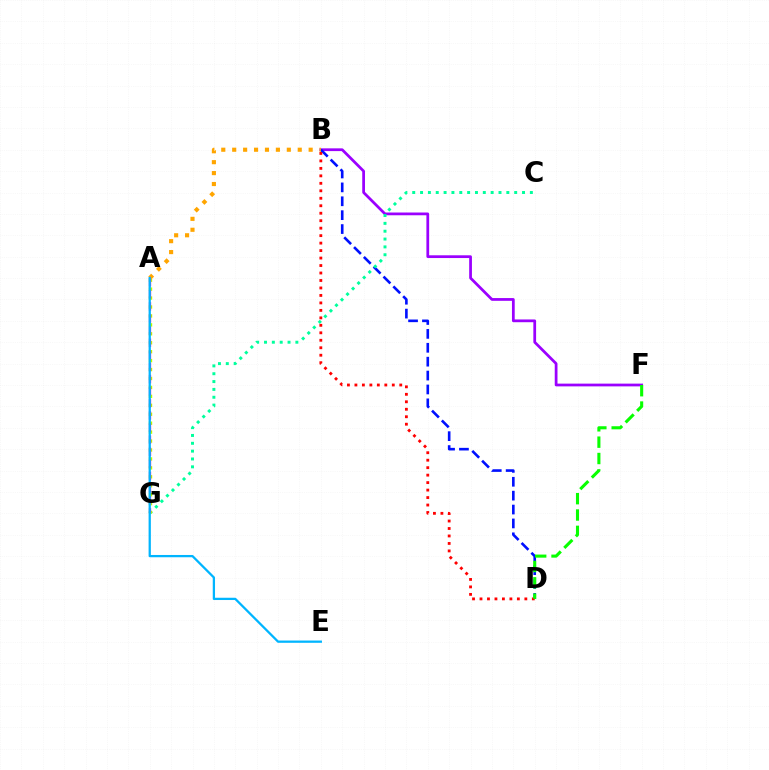{('B', 'F'): [{'color': '#9b00ff', 'line_style': 'solid', 'thickness': 1.98}], ('B', 'D'): [{'color': '#0010ff', 'line_style': 'dashed', 'thickness': 1.89}, {'color': '#ff0000', 'line_style': 'dotted', 'thickness': 2.03}], ('C', 'G'): [{'color': '#00ff9d', 'line_style': 'dotted', 'thickness': 2.13}], ('A', 'G'): [{'color': '#b3ff00', 'line_style': 'dotted', 'thickness': 2.43}, {'color': '#ff00bd', 'line_style': 'dashed', 'thickness': 1.65}], ('A', 'B'): [{'color': '#ffa500', 'line_style': 'dotted', 'thickness': 2.97}], ('D', 'F'): [{'color': '#08ff00', 'line_style': 'dashed', 'thickness': 2.22}], ('A', 'E'): [{'color': '#00b5ff', 'line_style': 'solid', 'thickness': 1.63}]}